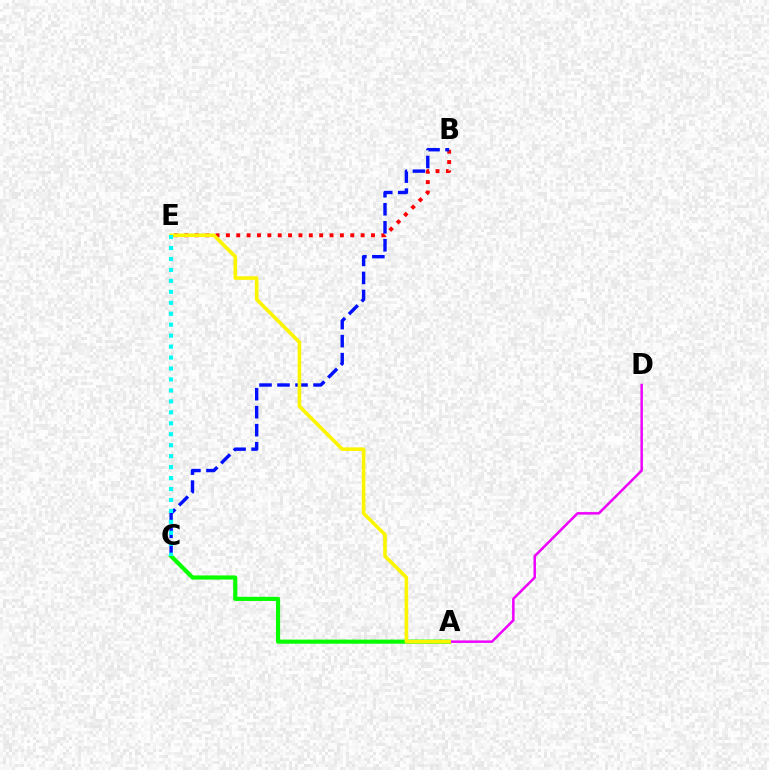{('B', 'E'): [{'color': '#ff0000', 'line_style': 'dotted', 'thickness': 2.82}], ('B', 'C'): [{'color': '#0010ff', 'line_style': 'dashed', 'thickness': 2.45}], ('A', 'C'): [{'color': '#08ff00', 'line_style': 'solid', 'thickness': 2.99}], ('A', 'D'): [{'color': '#ee00ff', 'line_style': 'solid', 'thickness': 1.79}], ('A', 'E'): [{'color': '#fcf500', 'line_style': 'solid', 'thickness': 2.6}], ('C', 'E'): [{'color': '#00fff6', 'line_style': 'dotted', 'thickness': 2.98}]}